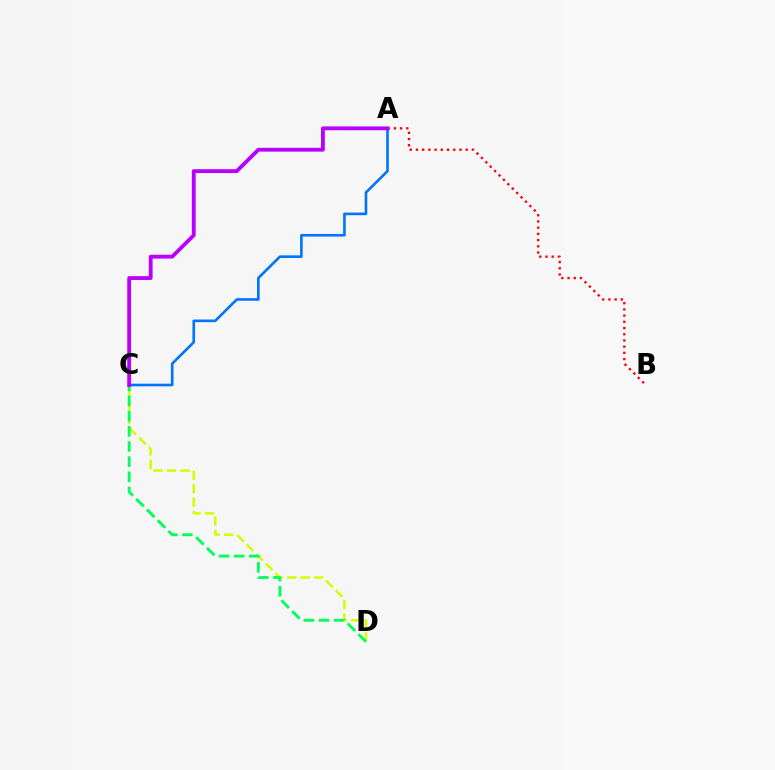{('A', 'B'): [{'color': '#ff0000', 'line_style': 'dotted', 'thickness': 1.69}], ('C', 'D'): [{'color': '#d1ff00', 'line_style': 'dashed', 'thickness': 1.83}, {'color': '#00ff5c', 'line_style': 'dashed', 'thickness': 2.06}], ('A', 'C'): [{'color': '#0074ff', 'line_style': 'solid', 'thickness': 1.89}, {'color': '#b900ff', 'line_style': 'solid', 'thickness': 2.76}]}